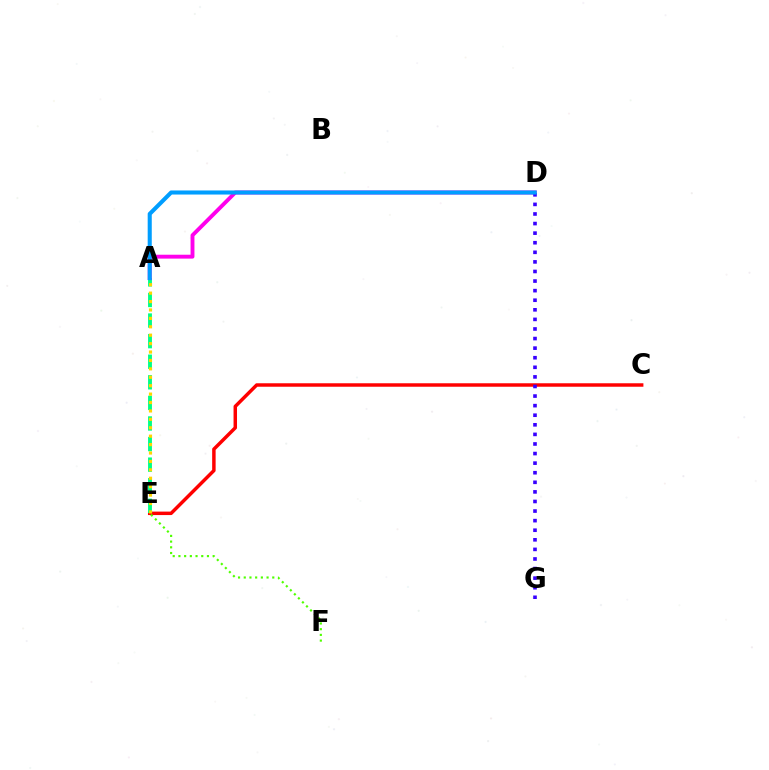{('C', 'E'): [{'color': '#ff0000', 'line_style': 'solid', 'thickness': 2.5}], ('A', 'E'): [{'color': '#00ff86', 'line_style': 'dashed', 'thickness': 2.8}, {'color': '#ffd500', 'line_style': 'dotted', 'thickness': 2.29}], ('A', 'D'): [{'color': '#ff00ed', 'line_style': 'solid', 'thickness': 2.8}, {'color': '#009eff', 'line_style': 'solid', 'thickness': 2.93}], ('D', 'G'): [{'color': '#3700ff', 'line_style': 'dotted', 'thickness': 2.6}], ('E', 'F'): [{'color': '#4fff00', 'line_style': 'dotted', 'thickness': 1.55}]}